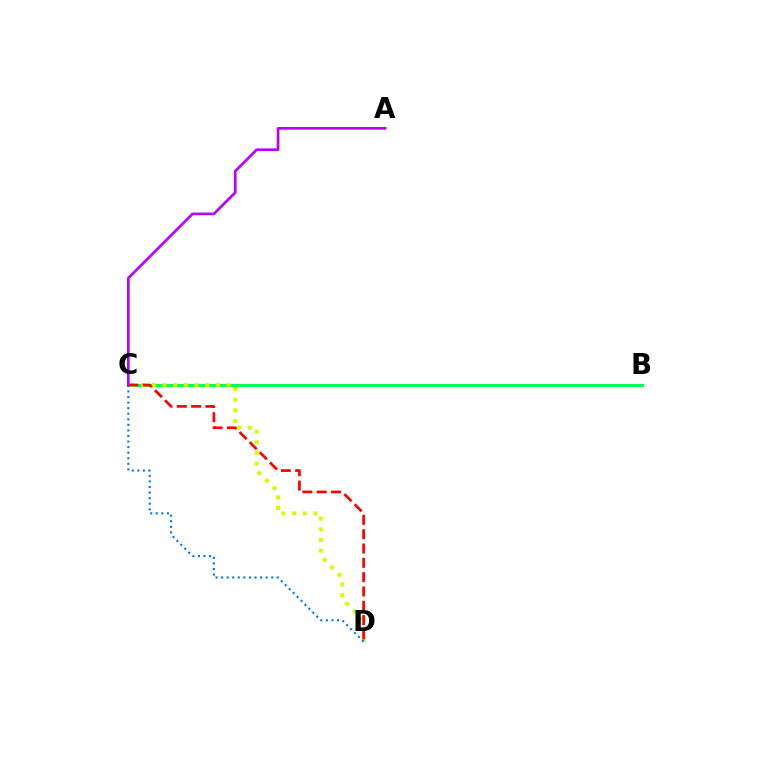{('B', 'C'): [{'color': '#00ff5c', 'line_style': 'solid', 'thickness': 2.16}], ('C', 'D'): [{'color': '#d1ff00', 'line_style': 'dotted', 'thickness': 2.9}, {'color': '#ff0000', 'line_style': 'dashed', 'thickness': 1.95}, {'color': '#0074ff', 'line_style': 'dotted', 'thickness': 1.51}], ('A', 'C'): [{'color': '#b900ff', 'line_style': 'solid', 'thickness': 1.92}]}